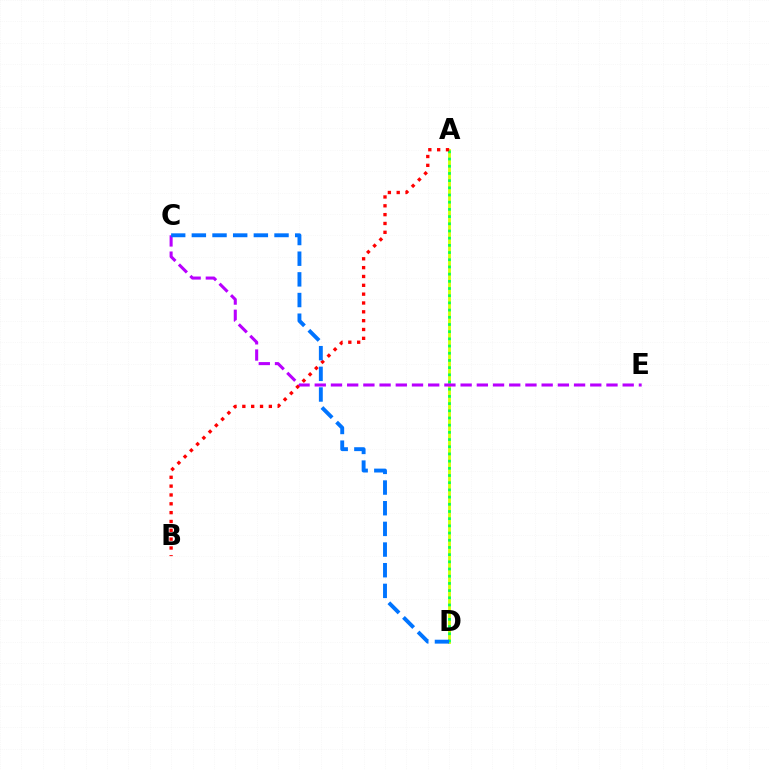{('A', 'D'): [{'color': '#d1ff00', 'line_style': 'solid', 'thickness': 2.02}, {'color': '#00ff5c', 'line_style': 'dotted', 'thickness': 1.95}], ('C', 'E'): [{'color': '#b900ff', 'line_style': 'dashed', 'thickness': 2.2}], ('A', 'B'): [{'color': '#ff0000', 'line_style': 'dotted', 'thickness': 2.4}], ('C', 'D'): [{'color': '#0074ff', 'line_style': 'dashed', 'thickness': 2.81}]}